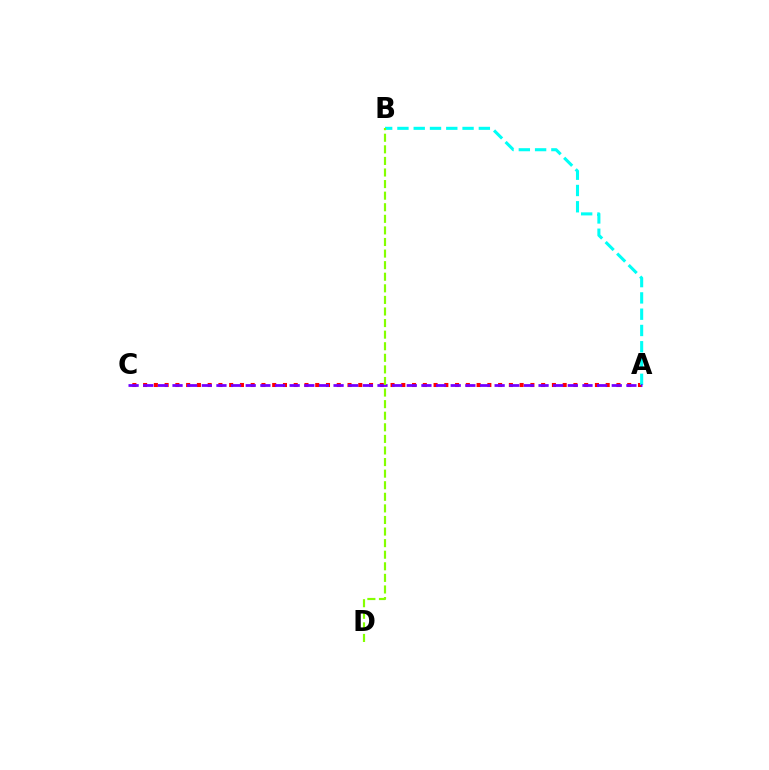{('A', 'C'): [{'color': '#ff0000', 'line_style': 'dotted', 'thickness': 2.92}, {'color': '#7200ff', 'line_style': 'dashed', 'thickness': 1.99}], ('A', 'B'): [{'color': '#00fff6', 'line_style': 'dashed', 'thickness': 2.21}], ('B', 'D'): [{'color': '#84ff00', 'line_style': 'dashed', 'thickness': 1.57}]}